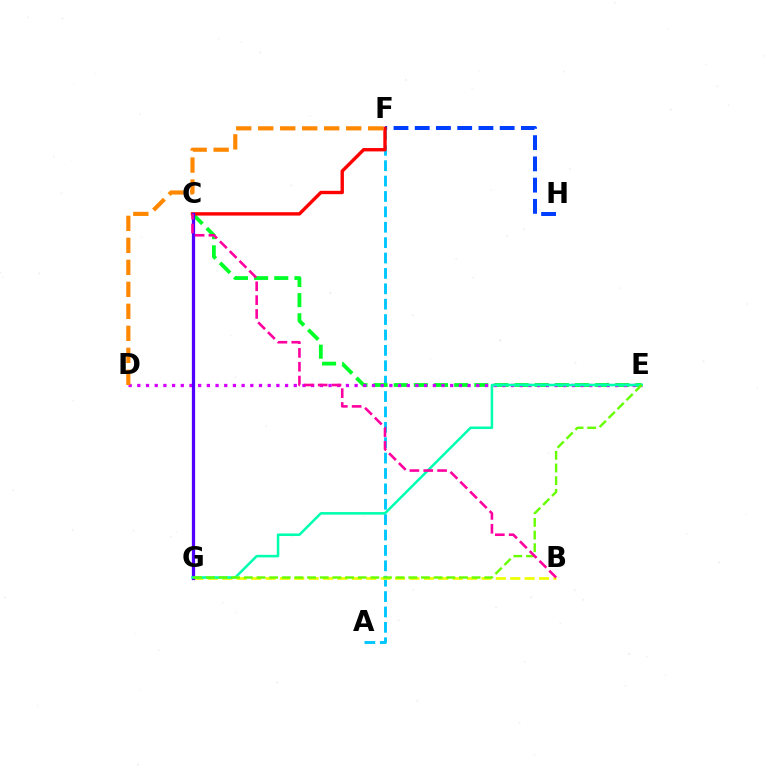{('A', 'F'): [{'color': '#00c7ff', 'line_style': 'dashed', 'thickness': 2.09}], ('C', 'E'): [{'color': '#00ff27', 'line_style': 'dashed', 'thickness': 2.74}], ('F', 'H'): [{'color': '#003fff', 'line_style': 'dashed', 'thickness': 2.89}], ('B', 'G'): [{'color': '#eeff00', 'line_style': 'dashed', 'thickness': 1.96}], ('D', 'E'): [{'color': '#d600ff', 'line_style': 'dotted', 'thickness': 2.36}], ('C', 'F'): [{'color': '#ff0000', 'line_style': 'solid', 'thickness': 2.43}], ('C', 'G'): [{'color': '#4f00ff', 'line_style': 'solid', 'thickness': 2.33}], ('D', 'F'): [{'color': '#ff8800', 'line_style': 'dashed', 'thickness': 2.99}], ('E', 'G'): [{'color': '#00ffaf', 'line_style': 'solid', 'thickness': 1.83}, {'color': '#66ff00', 'line_style': 'dashed', 'thickness': 1.72}], ('B', 'C'): [{'color': '#ff00a0', 'line_style': 'dashed', 'thickness': 1.88}]}